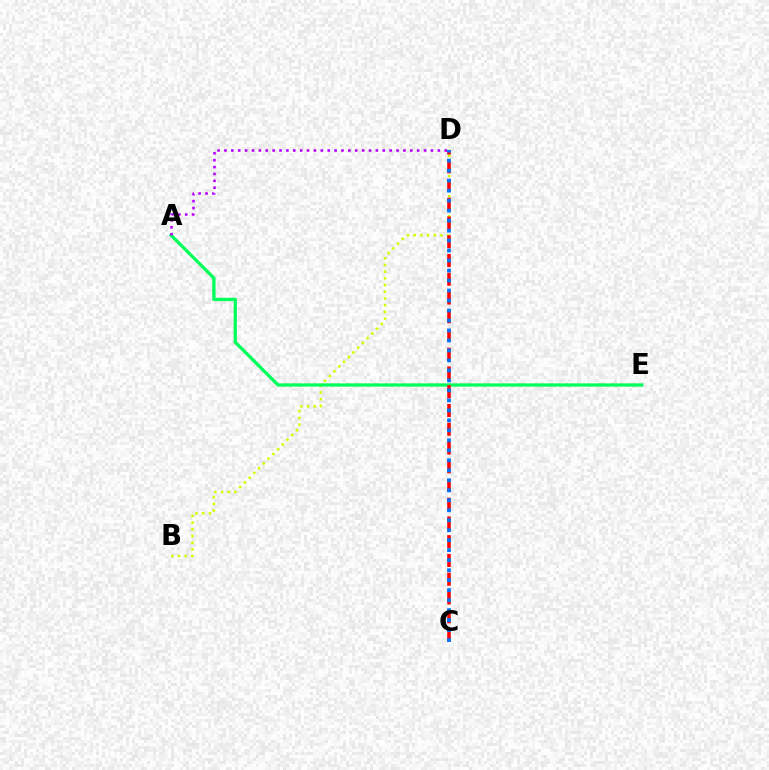{('B', 'D'): [{'color': '#d1ff00', 'line_style': 'dotted', 'thickness': 1.82}], ('A', 'E'): [{'color': '#00ff5c', 'line_style': 'solid', 'thickness': 2.37}], ('A', 'D'): [{'color': '#b900ff', 'line_style': 'dotted', 'thickness': 1.87}], ('C', 'D'): [{'color': '#ff0000', 'line_style': 'dashed', 'thickness': 2.55}, {'color': '#0074ff', 'line_style': 'dotted', 'thickness': 2.71}]}